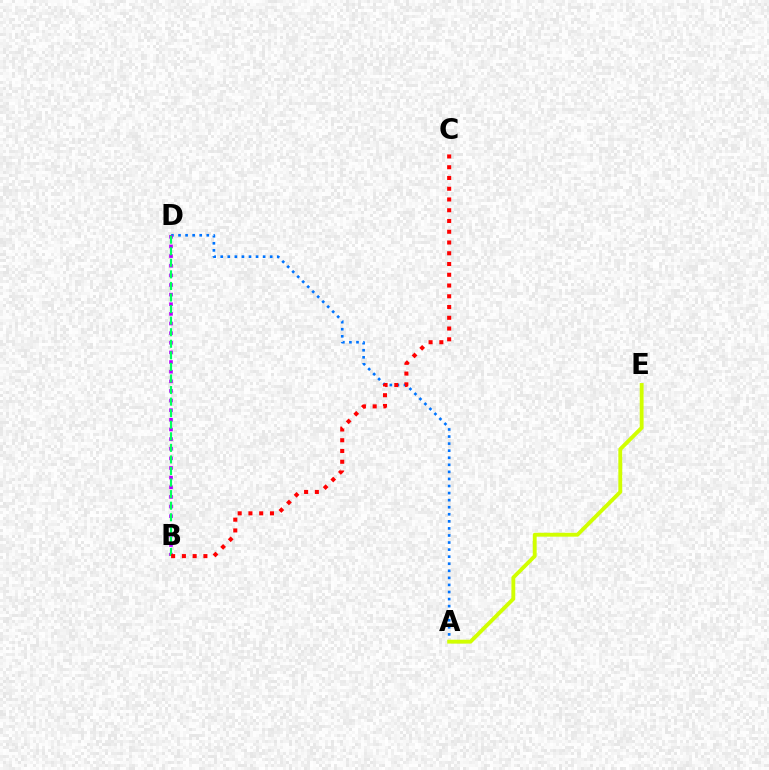{('A', 'D'): [{'color': '#0074ff', 'line_style': 'dotted', 'thickness': 1.92}], ('B', 'D'): [{'color': '#b900ff', 'line_style': 'dotted', 'thickness': 2.62}, {'color': '#00ff5c', 'line_style': 'dashed', 'thickness': 1.57}], ('A', 'E'): [{'color': '#d1ff00', 'line_style': 'solid', 'thickness': 2.78}], ('B', 'C'): [{'color': '#ff0000', 'line_style': 'dotted', 'thickness': 2.92}]}